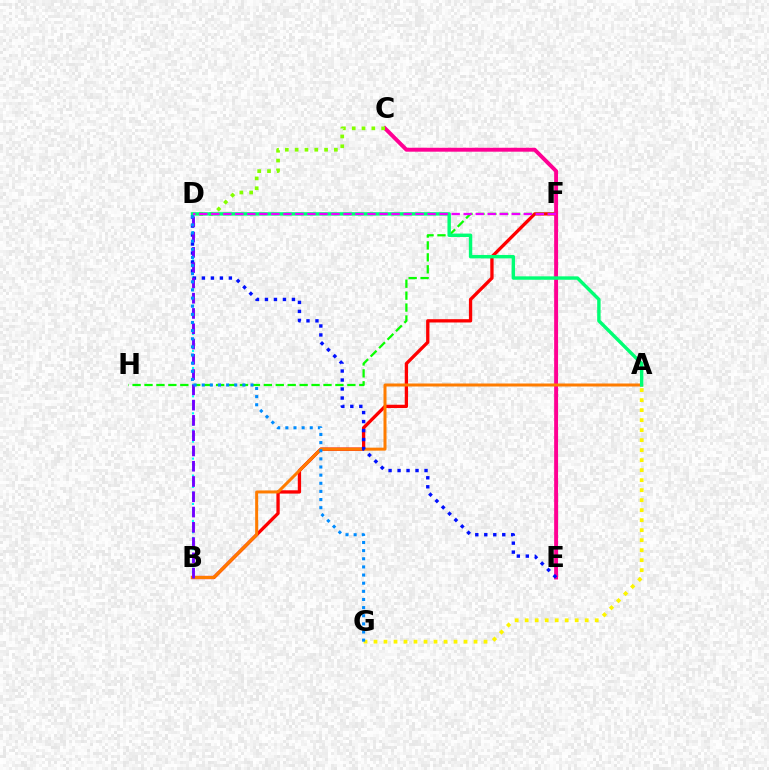{('B', 'F'): [{'color': '#ff0000', 'line_style': 'solid', 'thickness': 2.38}], ('F', 'H'): [{'color': '#08ff00', 'line_style': 'dashed', 'thickness': 1.62}], ('C', 'E'): [{'color': '#ff0094', 'line_style': 'solid', 'thickness': 2.83}], ('B', 'D'): [{'color': '#00fff6', 'line_style': 'dotted', 'thickness': 1.54}, {'color': '#7200ff', 'line_style': 'dashed', 'thickness': 2.08}], ('C', 'D'): [{'color': '#84ff00', 'line_style': 'dotted', 'thickness': 2.67}], ('A', 'B'): [{'color': '#ff7c00', 'line_style': 'solid', 'thickness': 2.17}], ('D', 'E'): [{'color': '#0010ff', 'line_style': 'dotted', 'thickness': 2.44}], ('A', 'D'): [{'color': '#00ff74', 'line_style': 'solid', 'thickness': 2.46}], ('A', 'G'): [{'color': '#fcf500', 'line_style': 'dotted', 'thickness': 2.72}], ('D', 'G'): [{'color': '#008cff', 'line_style': 'dotted', 'thickness': 2.21}], ('D', 'F'): [{'color': '#ee00ff', 'line_style': 'dashed', 'thickness': 1.63}]}